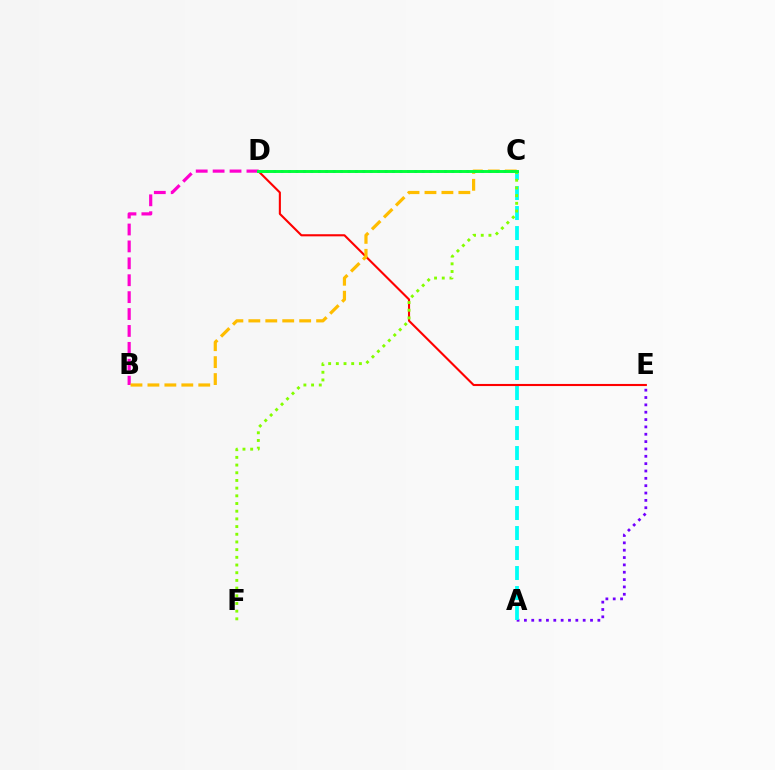{('A', 'E'): [{'color': '#7200ff', 'line_style': 'dotted', 'thickness': 2.0}], ('A', 'C'): [{'color': '#00fff6', 'line_style': 'dashed', 'thickness': 2.72}], ('D', 'E'): [{'color': '#ff0000', 'line_style': 'solid', 'thickness': 1.52}], ('B', 'D'): [{'color': '#ff00cf', 'line_style': 'dashed', 'thickness': 2.3}], ('C', 'F'): [{'color': '#84ff00', 'line_style': 'dotted', 'thickness': 2.09}], ('B', 'C'): [{'color': '#ffbd00', 'line_style': 'dashed', 'thickness': 2.3}], ('C', 'D'): [{'color': '#004bff', 'line_style': 'dotted', 'thickness': 2.02}, {'color': '#00ff39', 'line_style': 'solid', 'thickness': 2.11}]}